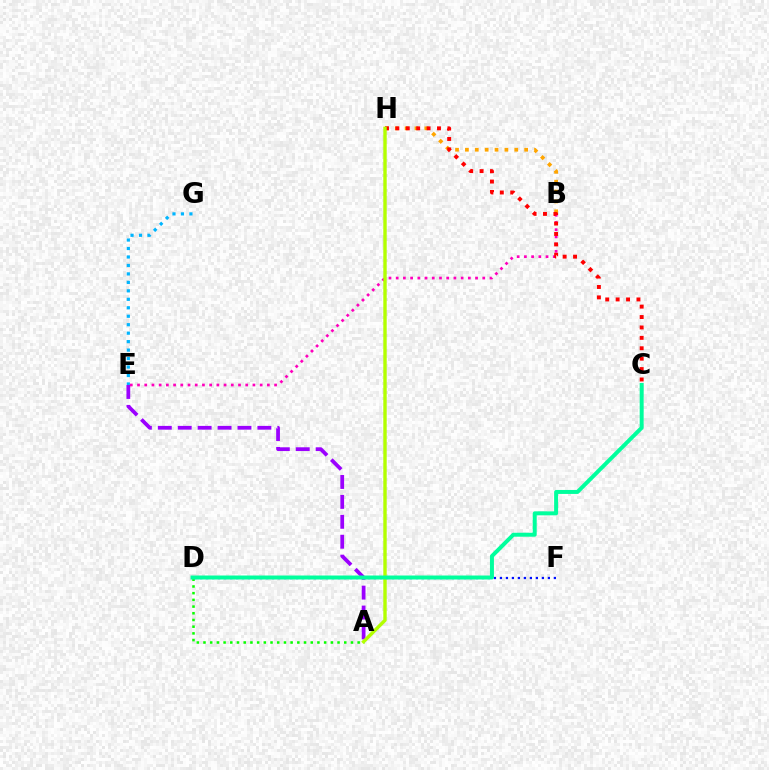{('A', 'E'): [{'color': '#9b00ff', 'line_style': 'dashed', 'thickness': 2.71}], ('E', 'G'): [{'color': '#00b5ff', 'line_style': 'dotted', 'thickness': 2.3}], ('A', 'D'): [{'color': '#08ff00', 'line_style': 'dotted', 'thickness': 1.82}], ('B', 'H'): [{'color': '#ffa500', 'line_style': 'dotted', 'thickness': 2.68}], ('B', 'E'): [{'color': '#ff00bd', 'line_style': 'dotted', 'thickness': 1.96}], ('C', 'H'): [{'color': '#ff0000', 'line_style': 'dotted', 'thickness': 2.83}], ('D', 'F'): [{'color': '#0010ff', 'line_style': 'dotted', 'thickness': 1.63}], ('A', 'H'): [{'color': '#b3ff00', 'line_style': 'solid', 'thickness': 2.45}], ('C', 'D'): [{'color': '#00ff9d', 'line_style': 'solid', 'thickness': 2.86}]}